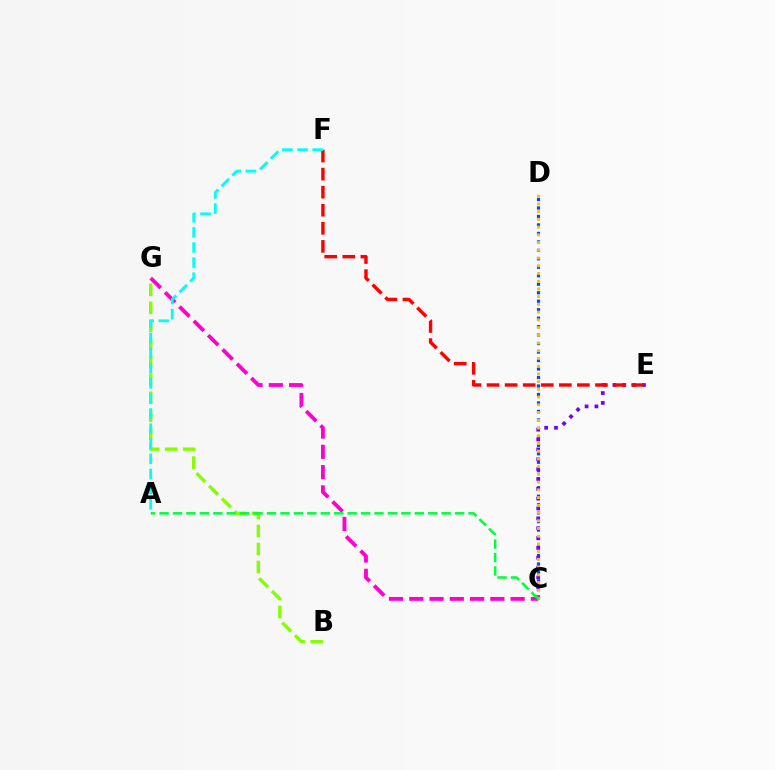{('C', 'G'): [{'color': '#ff00cf', 'line_style': 'dashed', 'thickness': 2.75}], ('B', 'G'): [{'color': '#84ff00', 'line_style': 'dashed', 'thickness': 2.44}], ('C', 'D'): [{'color': '#004bff', 'line_style': 'dotted', 'thickness': 2.3}, {'color': '#ffbd00', 'line_style': 'dotted', 'thickness': 2.1}], ('C', 'E'): [{'color': '#7200ff', 'line_style': 'dotted', 'thickness': 2.68}], ('A', 'C'): [{'color': '#00ff39', 'line_style': 'dashed', 'thickness': 1.82}], ('E', 'F'): [{'color': '#ff0000', 'line_style': 'dashed', 'thickness': 2.45}], ('A', 'F'): [{'color': '#00fff6', 'line_style': 'dashed', 'thickness': 2.05}]}